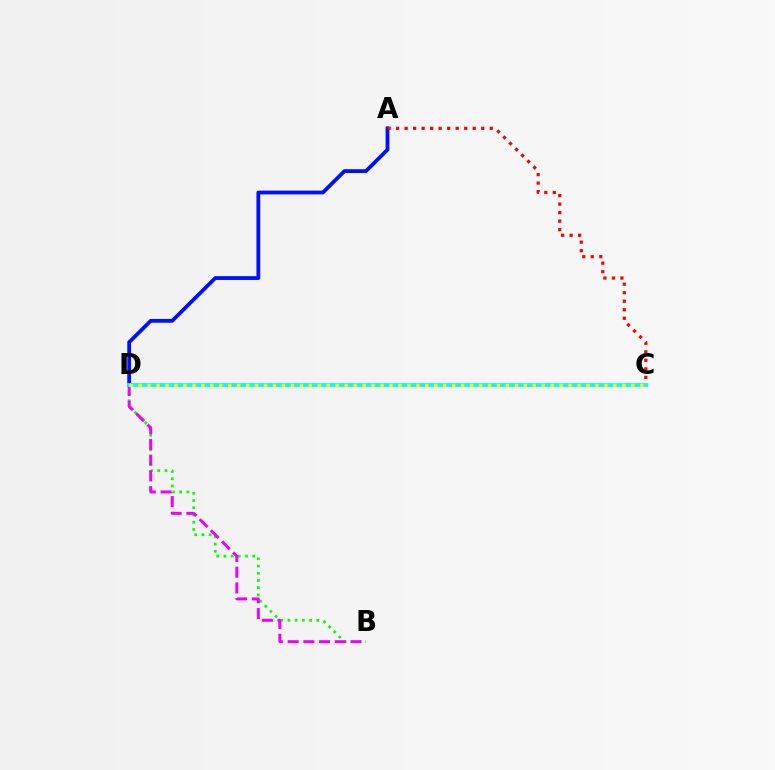{('B', 'D'): [{'color': '#08ff00', 'line_style': 'dotted', 'thickness': 1.96}, {'color': '#ee00ff', 'line_style': 'dashed', 'thickness': 2.14}], ('A', 'D'): [{'color': '#0010ff', 'line_style': 'solid', 'thickness': 2.73}], ('A', 'C'): [{'color': '#ff0000', 'line_style': 'dotted', 'thickness': 2.31}], ('C', 'D'): [{'color': '#00fff6', 'line_style': 'solid', 'thickness': 2.76}, {'color': '#fcf500', 'line_style': 'dotted', 'thickness': 2.43}]}